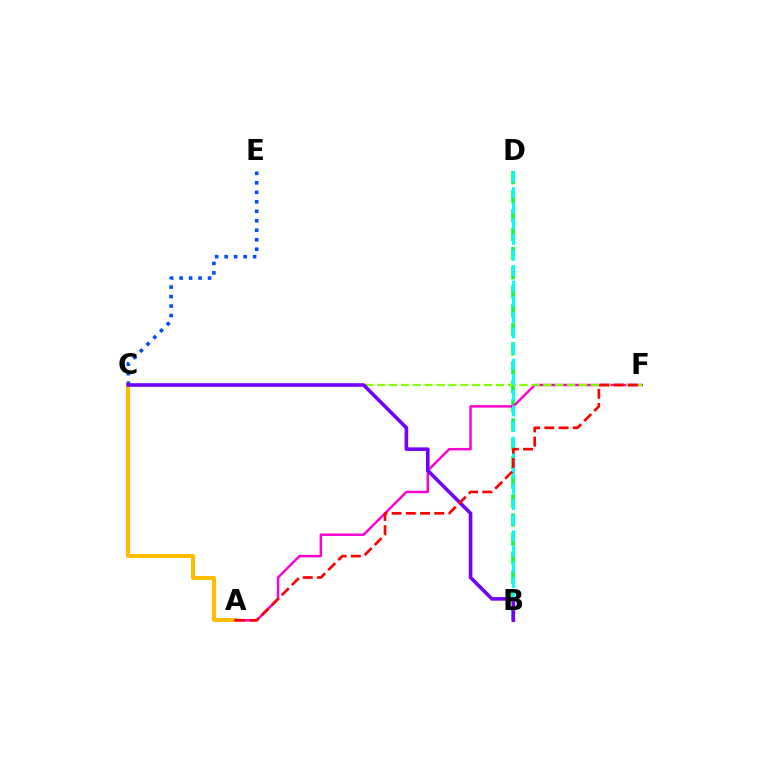{('A', 'C'): [{'color': '#ffbd00', 'line_style': 'solid', 'thickness': 2.87}], ('C', 'E'): [{'color': '#004bff', 'line_style': 'dotted', 'thickness': 2.58}], ('B', 'D'): [{'color': '#00ff39', 'line_style': 'dashed', 'thickness': 2.58}, {'color': '#00fff6', 'line_style': 'dashed', 'thickness': 2.12}], ('A', 'F'): [{'color': '#ff00cf', 'line_style': 'solid', 'thickness': 1.77}, {'color': '#ff0000', 'line_style': 'dashed', 'thickness': 1.93}], ('C', 'F'): [{'color': '#84ff00', 'line_style': 'dashed', 'thickness': 1.61}], ('B', 'C'): [{'color': '#7200ff', 'line_style': 'solid', 'thickness': 2.58}]}